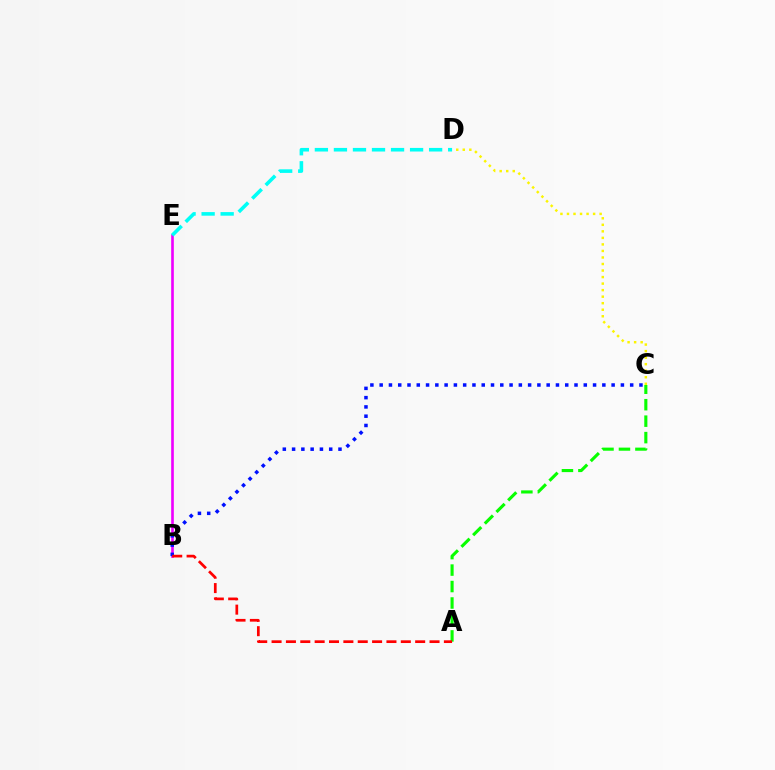{('B', 'E'): [{'color': '#ee00ff', 'line_style': 'solid', 'thickness': 1.9}], ('B', 'C'): [{'color': '#0010ff', 'line_style': 'dotted', 'thickness': 2.52}], ('A', 'C'): [{'color': '#08ff00', 'line_style': 'dashed', 'thickness': 2.24}], ('D', 'E'): [{'color': '#00fff6', 'line_style': 'dashed', 'thickness': 2.59}], ('A', 'B'): [{'color': '#ff0000', 'line_style': 'dashed', 'thickness': 1.95}], ('C', 'D'): [{'color': '#fcf500', 'line_style': 'dotted', 'thickness': 1.77}]}